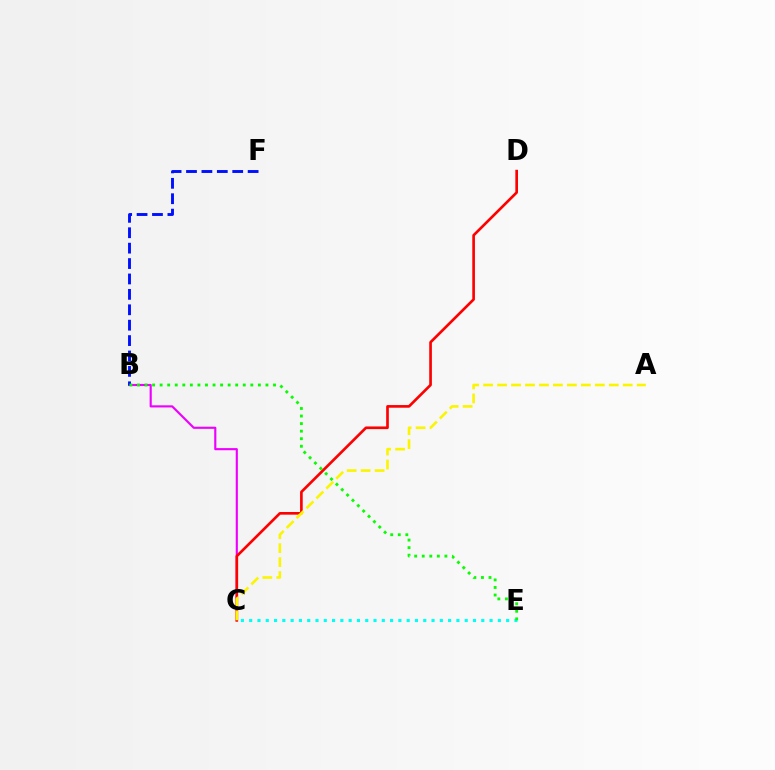{('C', 'E'): [{'color': '#00fff6', 'line_style': 'dotted', 'thickness': 2.25}], ('B', 'C'): [{'color': '#ee00ff', 'line_style': 'solid', 'thickness': 1.54}], ('B', 'F'): [{'color': '#0010ff', 'line_style': 'dashed', 'thickness': 2.09}], ('C', 'D'): [{'color': '#ff0000', 'line_style': 'solid', 'thickness': 1.92}], ('A', 'C'): [{'color': '#fcf500', 'line_style': 'dashed', 'thickness': 1.9}], ('B', 'E'): [{'color': '#08ff00', 'line_style': 'dotted', 'thickness': 2.05}]}